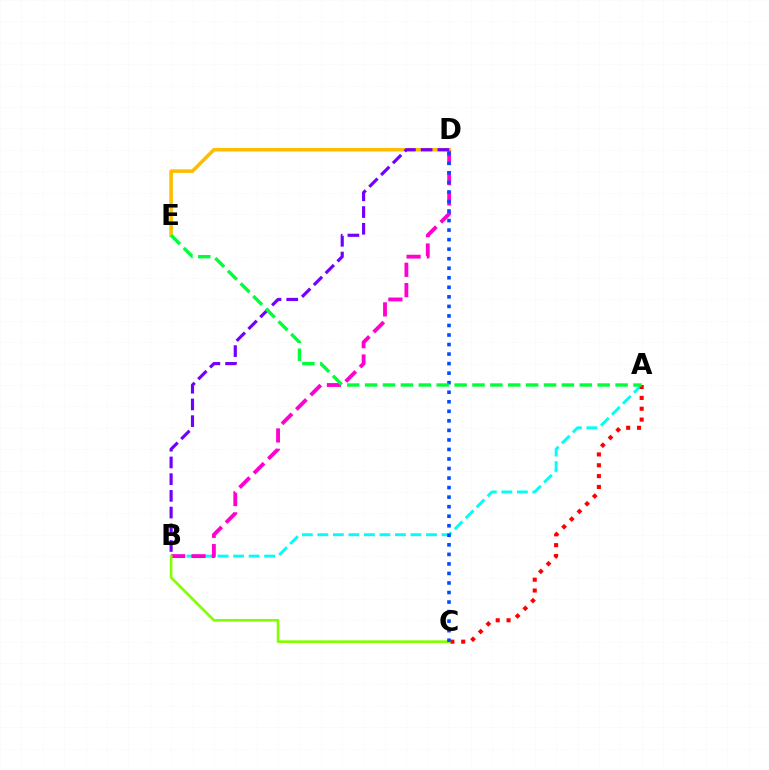{('A', 'B'): [{'color': '#00fff6', 'line_style': 'dashed', 'thickness': 2.11}], ('D', 'E'): [{'color': '#ffbd00', 'line_style': 'solid', 'thickness': 2.56}], ('B', 'D'): [{'color': '#ff00cf', 'line_style': 'dashed', 'thickness': 2.76}, {'color': '#7200ff', 'line_style': 'dashed', 'thickness': 2.27}], ('A', 'C'): [{'color': '#ff0000', 'line_style': 'dotted', 'thickness': 2.95}], ('B', 'C'): [{'color': '#84ff00', 'line_style': 'solid', 'thickness': 1.92}], ('C', 'D'): [{'color': '#004bff', 'line_style': 'dotted', 'thickness': 2.59}], ('A', 'E'): [{'color': '#00ff39', 'line_style': 'dashed', 'thickness': 2.43}]}